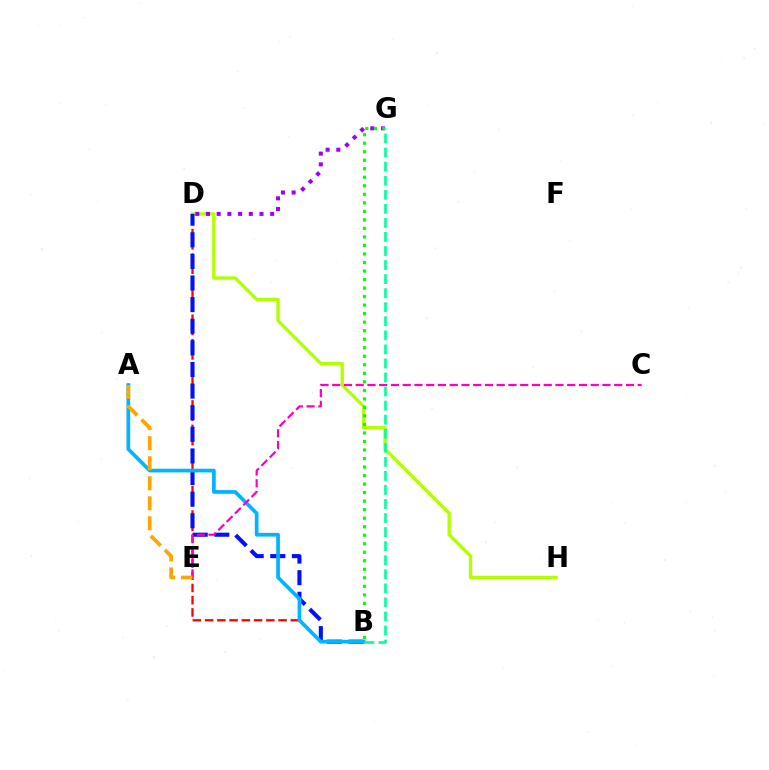{('D', 'H'): [{'color': '#b3ff00', 'line_style': 'solid', 'thickness': 2.44}], ('B', 'D'): [{'color': '#ff0000', 'line_style': 'dashed', 'thickness': 1.66}, {'color': '#0010ff', 'line_style': 'dashed', 'thickness': 2.94}], ('D', 'G'): [{'color': '#9b00ff', 'line_style': 'dotted', 'thickness': 2.91}], ('A', 'B'): [{'color': '#00b5ff', 'line_style': 'solid', 'thickness': 2.67}], ('C', 'E'): [{'color': '#ff00bd', 'line_style': 'dashed', 'thickness': 1.6}], ('B', 'G'): [{'color': '#08ff00', 'line_style': 'dotted', 'thickness': 2.32}, {'color': '#00ff9d', 'line_style': 'dashed', 'thickness': 1.91}], ('A', 'E'): [{'color': '#ffa500', 'line_style': 'dashed', 'thickness': 2.72}]}